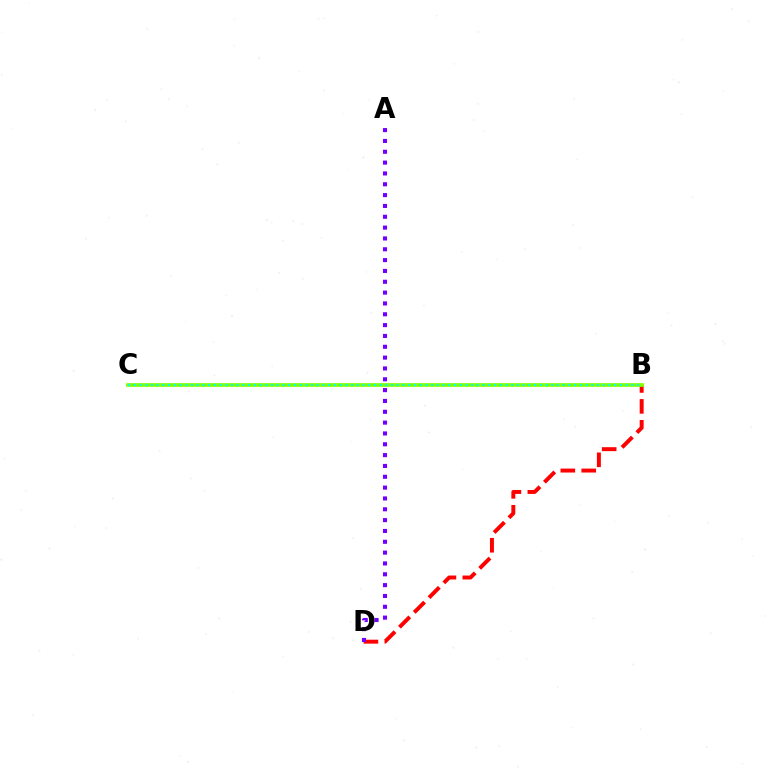{('B', 'D'): [{'color': '#ff0000', 'line_style': 'dashed', 'thickness': 2.84}], ('A', 'D'): [{'color': '#7200ff', 'line_style': 'dotted', 'thickness': 2.94}], ('B', 'C'): [{'color': '#84ff00', 'line_style': 'solid', 'thickness': 2.68}, {'color': '#00fff6', 'line_style': 'dotted', 'thickness': 1.55}]}